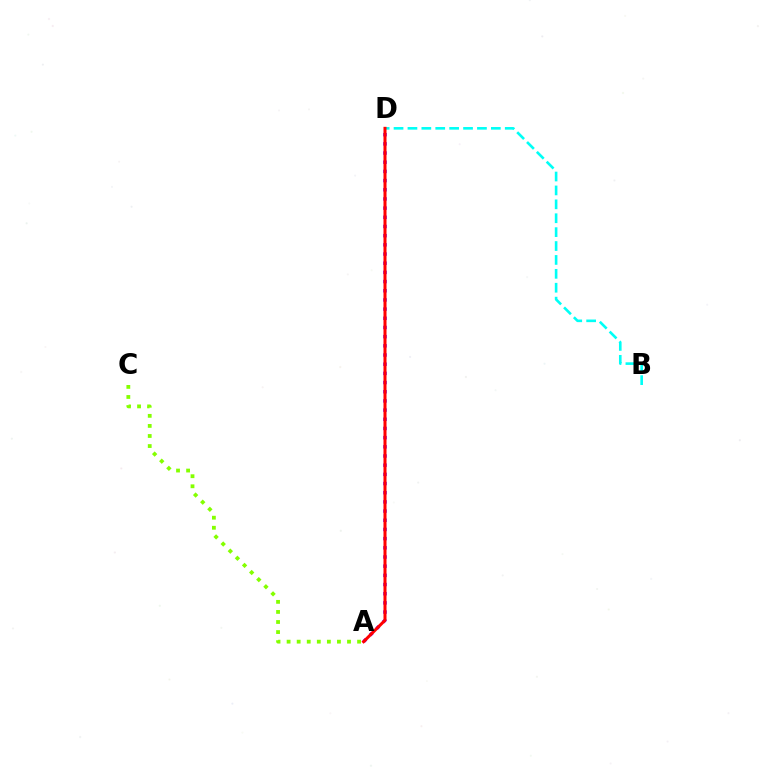{('A', 'D'): [{'color': '#7200ff', 'line_style': 'dotted', 'thickness': 2.49}, {'color': '#ff0000', 'line_style': 'solid', 'thickness': 2.17}], ('B', 'D'): [{'color': '#00fff6', 'line_style': 'dashed', 'thickness': 1.89}], ('A', 'C'): [{'color': '#84ff00', 'line_style': 'dotted', 'thickness': 2.74}]}